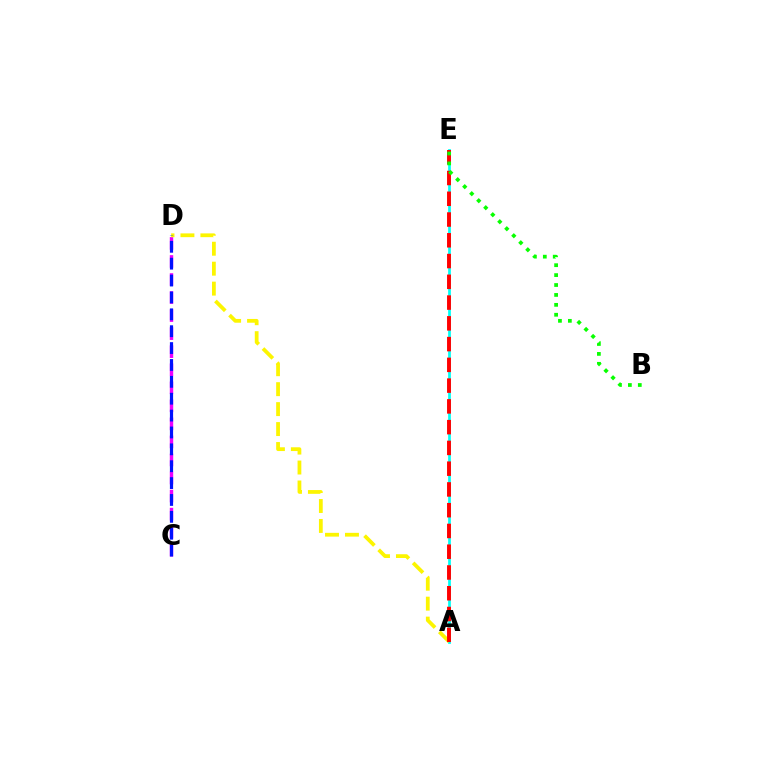{('A', 'E'): [{'color': '#00fff6', 'line_style': 'solid', 'thickness': 1.97}, {'color': '#ff0000', 'line_style': 'dashed', 'thickness': 2.82}], ('C', 'D'): [{'color': '#ee00ff', 'line_style': 'dashed', 'thickness': 2.45}, {'color': '#0010ff', 'line_style': 'dashed', 'thickness': 2.29}], ('A', 'D'): [{'color': '#fcf500', 'line_style': 'dashed', 'thickness': 2.71}], ('B', 'E'): [{'color': '#08ff00', 'line_style': 'dotted', 'thickness': 2.69}]}